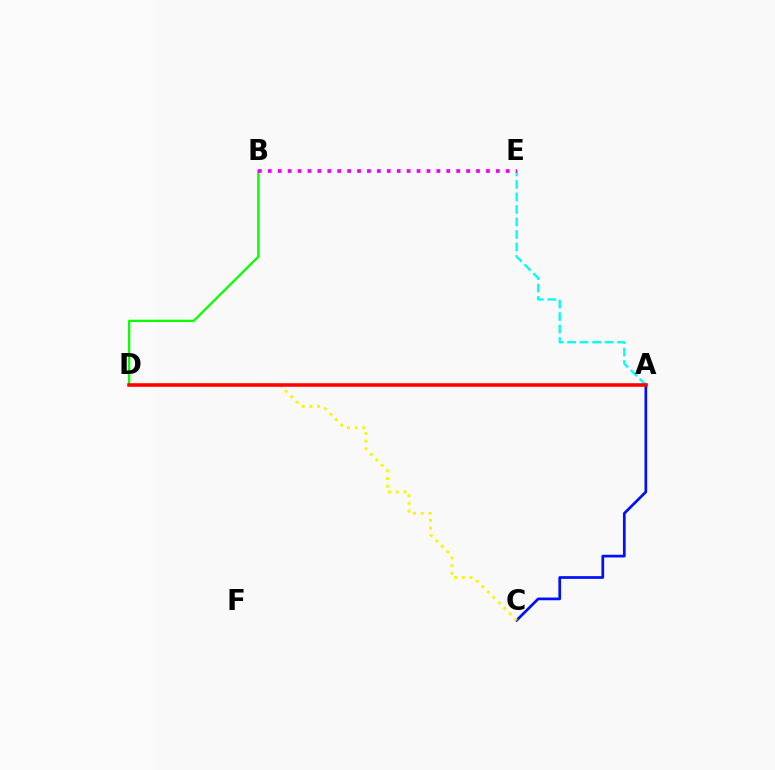{('A', 'C'): [{'color': '#0010ff', 'line_style': 'solid', 'thickness': 1.96}], ('B', 'D'): [{'color': '#08ff00', 'line_style': 'solid', 'thickness': 1.64}], ('C', 'D'): [{'color': '#fcf500', 'line_style': 'dotted', 'thickness': 2.1}], ('A', 'E'): [{'color': '#00fff6', 'line_style': 'dashed', 'thickness': 1.7}], ('A', 'D'): [{'color': '#ff0000', 'line_style': 'solid', 'thickness': 2.57}], ('B', 'E'): [{'color': '#ee00ff', 'line_style': 'dotted', 'thickness': 2.69}]}